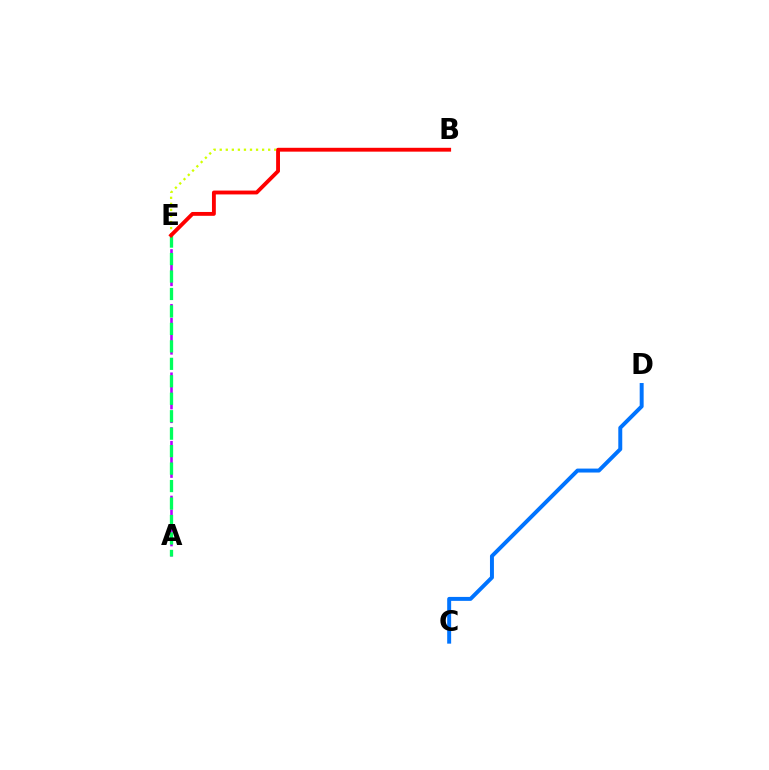{('A', 'E'): [{'color': '#b900ff', 'line_style': 'dashed', 'thickness': 1.86}, {'color': '#00ff5c', 'line_style': 'dashed', 'thickness': 2.37}], ('C', 'D'): [{'color': '#0074ff', 'line_style': 'solid', 'thickness': 2.85}], ('B', 'E'): [{'color': '#d1ff00', 'line_style': 'dotted', 'thickness': 1.64}, {'color': '#ff0000', 'line_style': 'solid', 'thickness': 2.78}]}